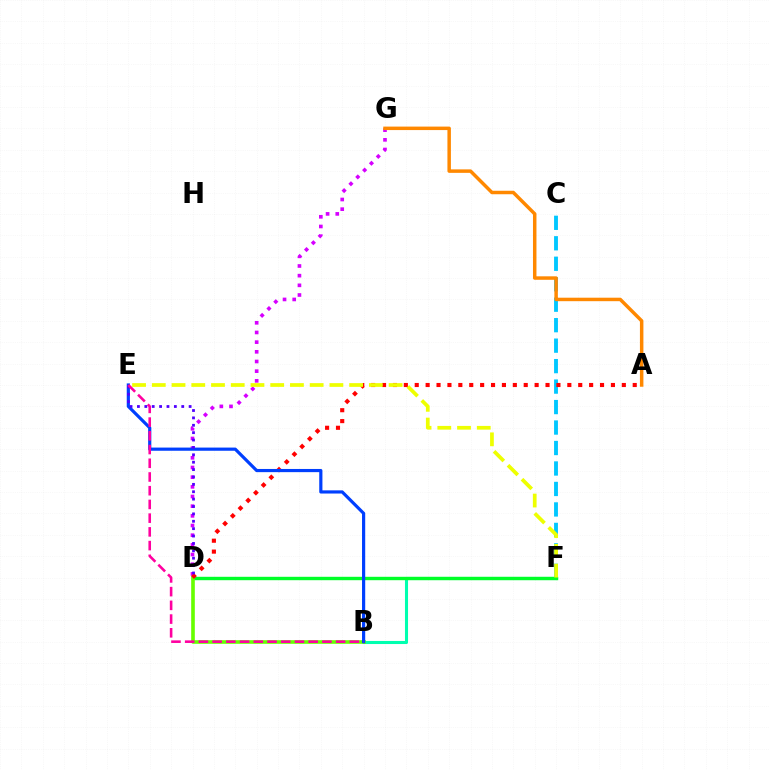{('B', 'F'): [{'color': '#00ffaf', 'line_style': 'solid', 'thickness': 2.21}], ('C', 'F'): [{'color': '#00c7ff', 'line_style': 'dashed', 'thickness': 2.78}], ('D', 'F'): [{'color': '#00ff27', 'line_style': 'solid', 'thickness': 2.44}], ('D', 'G'): [{'color': '#d600ff', 'line_style': 'dotted', 'thickness': 2.63}], ('B', 'D'): [{'color': '#66ff00', 'line_style': 'solid', 'thickness': 2.62}], ('A', 'D'): [{'color': '#ff0000', 'line_style': 'dotted', 'thickness': 2.96}], ('A', 'G'): [{'color': '#ff8800', 'line_style': 'solid', 'thickness': 2.51}], ('E', 'F'): [{'color': '#eeff00', 'line_style': 'dashed', 'thickness': 2.68}], ('B', 'E'): [{'color': '#003fff', 'line_style': 'solid', 'thickness': 2.29}, {'color': '#ff00a0', 'line_style': 'dashed', 'thickness': 1.86}], ('D', 'E'): [{'color': '#4f00ff', 'line_style': 'dotted', 'thickness': 2.01}]}